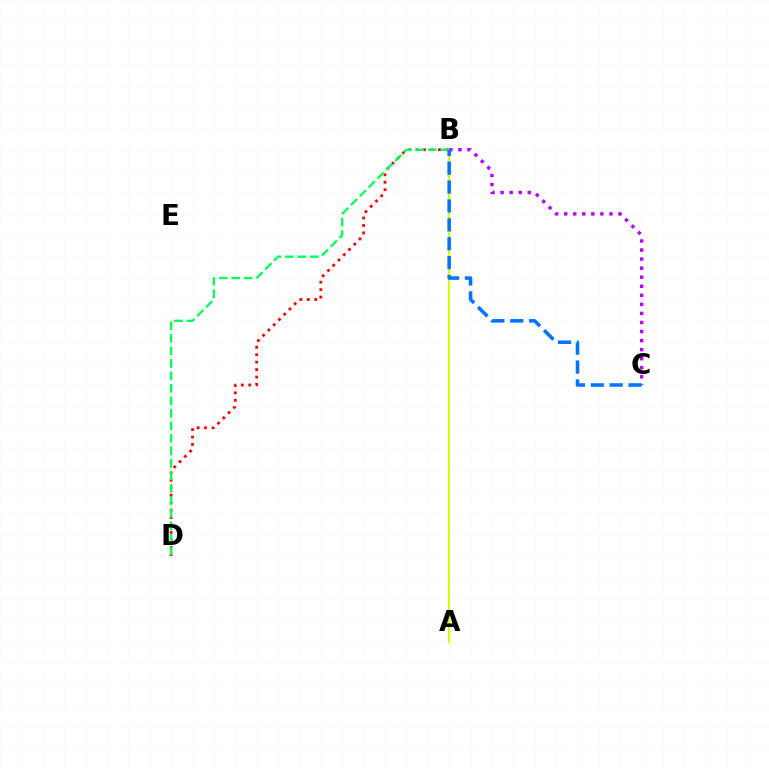{('B', 'D'): [{'color': '#ff0000', 'line_style': 'dotted', 'thickness': 2.02}, {'color': '#00ff5c', 'line_style': 'dashed', 'thickness': 1.7}], ('A', 'B'): [{'color': '#d1ff00', 'line_style': 'solid', 'thickness': 1.53}], ('B', 'C'): [{'color': '#b900ff', 'line_style': 'dotted', 'thickness': 2.46}, {'color': '#0074ff', 'line_style': 'dashed', 'thickness': 2.57}]}